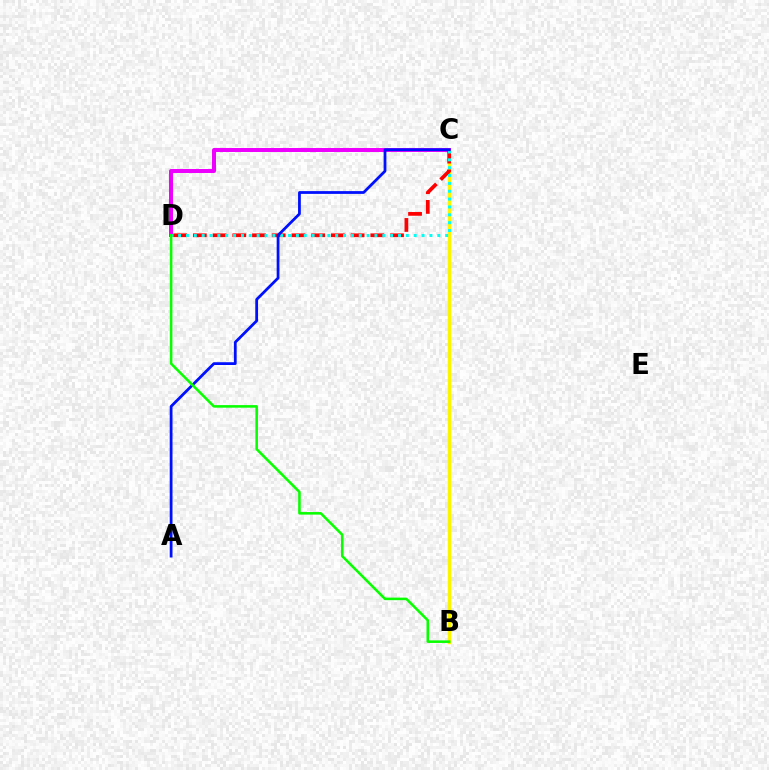{('B', 'C'): [{'color': '#fcf500', 'line_style': 'solid', 'thickness': 2.5}], ('C', 'D'): [{'color': '#ee00ff', 'line_style': 'solid', 'thickness': 2.87}, {'color': '#ff0000', 'line_style': 'dashed', 'thickness': 2.68}, {'color': '#00fff6', 'line_style': 'dotted', 'thickness': 2.13}], ('A', 'C'): [{'color': '#0010ff', 'line_style': 'solid', 'thickness': 2.0}], ('B', 'D'): [{'color': '#08ff00', 'line_style': 'solid', 'thickness': 1.84}]}